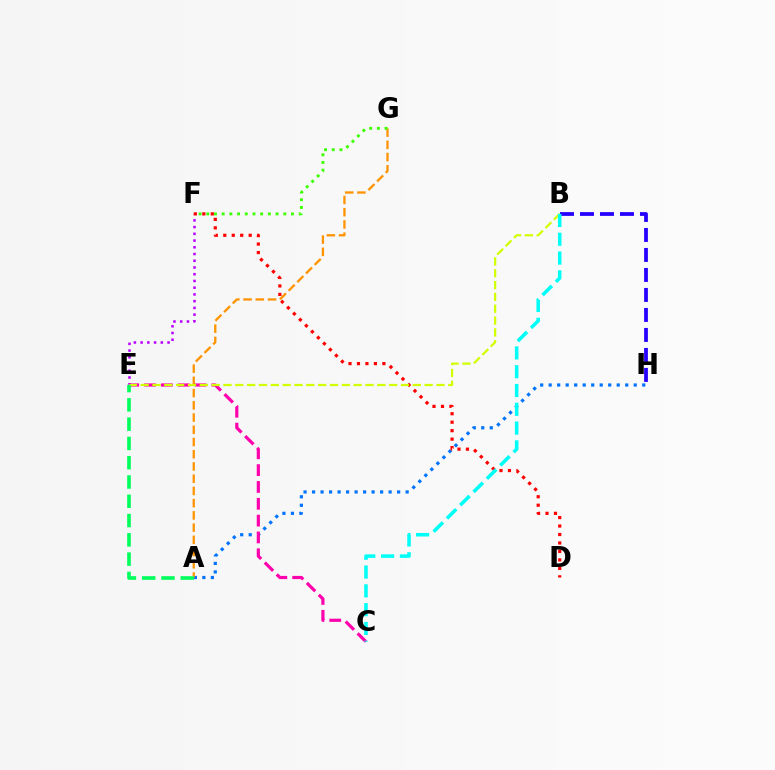{('E', 'F'): [{'color': '#b900ff', 'line_style': 'dotted', 'thickness': 1.83}], ('A', 'H'): [{'color': '#0074ff', 'line_style': 'dotted', 'thickness': 2.31}], ('A', 'G'): [{'color': '#ff9400', 'line_style': 'dashed', 'thickness': 1.66}], ('D', 'F'): [{'color': '#ff0000', 'line_style': 'dotted', 'thickness': 2.3}], ('F', 'G'): [{'color': '#3dff00', 'line_style': 'dotted', 'thickness': 2.09}], ('B', 'H'): [{'color': '#2500ff', 'line_style': 'dashed', 'thickness': 2.72}], ('C', 'E'): [{'color': '#ff00ac', 'line_style': 'dashed', 'thickness': 2.29}], ('B', 'E'): [{'color': '#d1ff00', 'line_style': 'dashed', 'thickness': 1.61}], ('A', 'E'): [{'color': '#00ff5c', 'line_style': 'dashed', 'thickness': 2.62}], ('B', 'C'): [{'color': '#00fff6', 'line_style': 'dashed', 'thickness': 2.55}]}